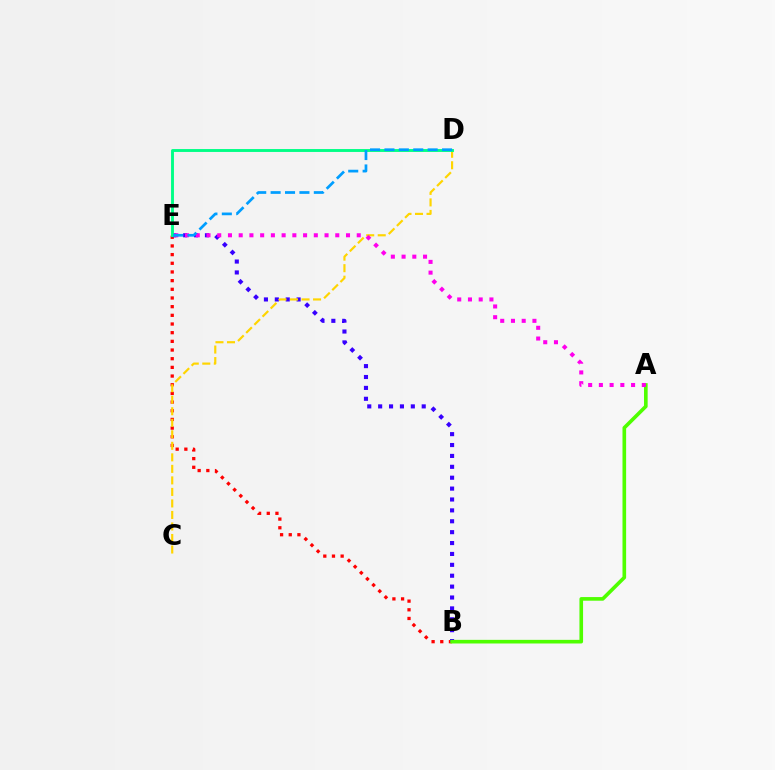{('B', 'E'): [{'color': '#ff0000', 'line_style': 'dotted', 'thickness': 2.36}, {'color': '#3700ff', 'line_style': 'dotted', 'thickness': 2.96}], ('C', 'D'): [{'color': '#ffd500', 'line_style': 'dashed', 'thickness': 1.57}], ('A', 'B'): [{'color': '#4fff00', 'line_style': 'solid', 'thickness': 2.62}], ('D', 'E'): [{'color': '#00ff86', 'line_style': 'solid', 'thickness': 2.09}, {'color': '#009eff', 'line_style': 'dashed', 'thickness': 1.96}], ('A', 'E'): [{'color': '#ff00ed', 'line_style': 'dotted', 'thickness': 2.92}]}